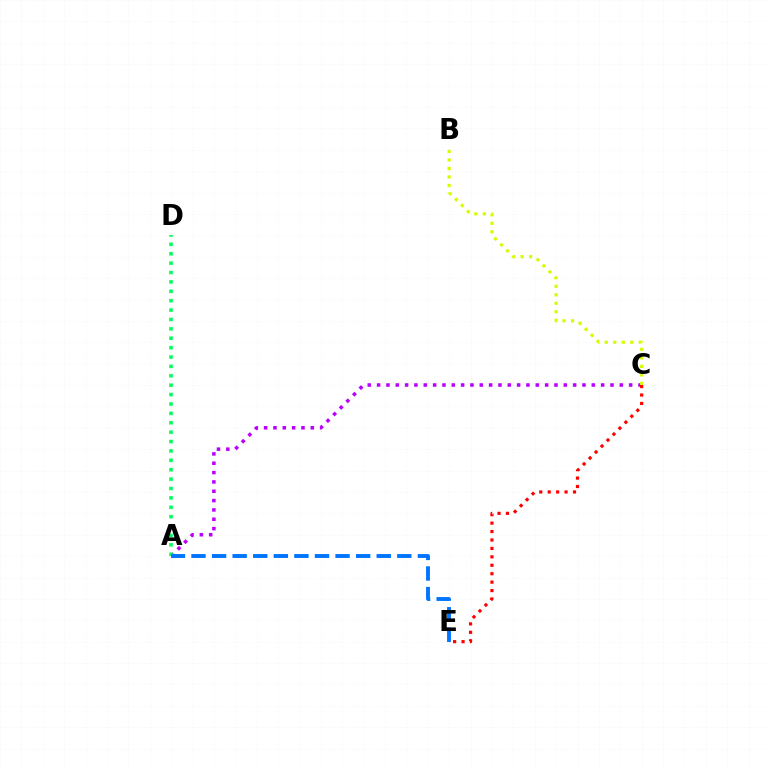{('A', 'C'): [{'color': '#b900ff', 'line_style': 'dotted', 'thickness': 2.54}], ('B', 'C'): [{'color': '#d1ff00', 'line_style': 'dotted', 'thickness': 2.31}], ('A', 'D'): [{'color': '#00ff5c', 'line_style': 'dotted', 'thickness': 2.55}], ('C', 'E'): [{'color': '#ff0000', 'line_style': 'dotted', 'thickness': 2.29}], ('A', 'E'): [{'color': '#0074ff', 'line_style': 'dashed', 'thickness': 2.8}]}